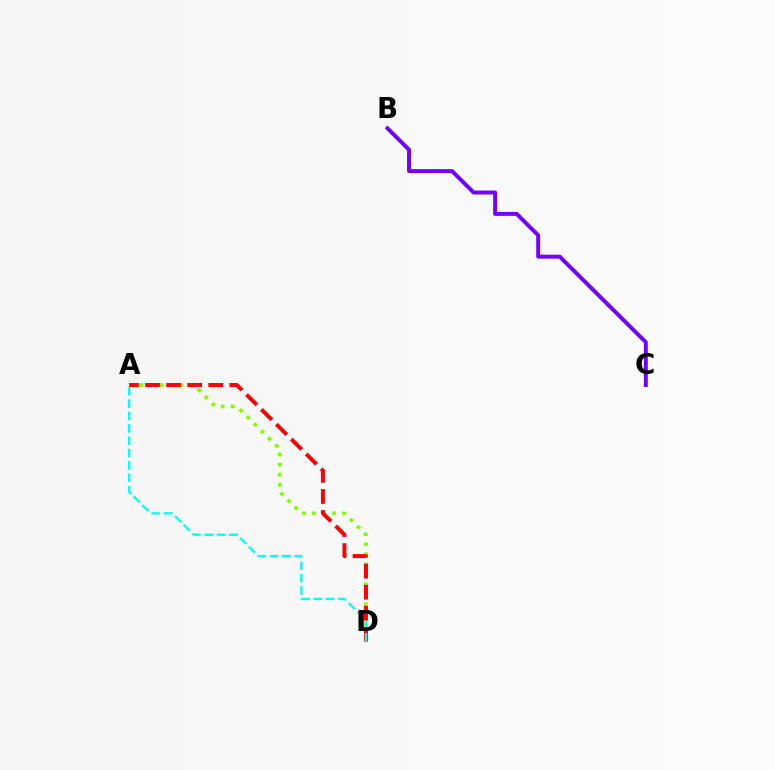{('A', 'D'): [{'color': '#84ff00', 'line_style': 'dotted', 'thickness': 2.73}, {'color': '#ff0000', 'line_style': 'dashed', 'thickness': 2.86}, {'color': '#00fff6', 'line_style': 'dashed', 'thickness': 1.68}], ('B', 'C'): [{'color': '#7200ff', 'line_style': 'solid', 'thickness': 2.84}]}